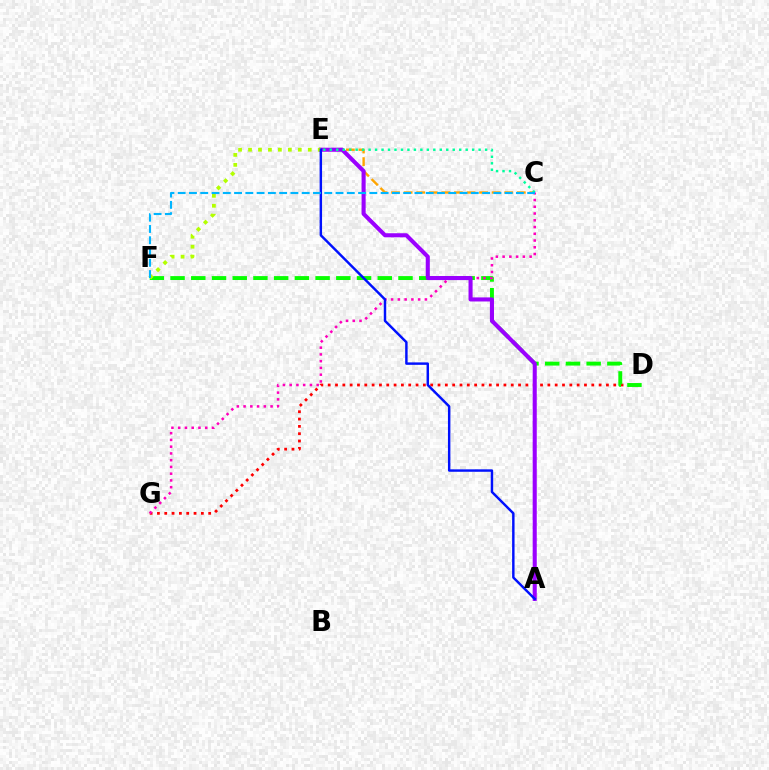{('C', 'E'): [{'color': '#ffa500', 'line_style': 'dashed', 'thickness': 1.71}, {'color': '#00ff9d', 'line_style': 'dotted', 'thickness': 1.76}], ('D', 'G'): [{'color': '#ff0000', 'line_style': 'dotted', 'thickness': 1.99}], ('D', 'F'): [{'color': '#08ff00', 'line_style': 'dashed', 'thickness': 2.82}], ('C', 'G'): [{'color': '#ff00bd', 'line_style': 'dotted', 'thickness': 1.83}], ('A', 'E'): [{'color': '#9b00ff', 'line_style': 'solid', 'thickness': 2.93}, {'color': '#0010ff', 'line_style': 'solid', 'thickness': 1.76}], ('E', 'F'): [{'color': '#b3ff00', 'line_style': 'dotted', 'thickness': 2.71}], ('C', 'F'): [{'color': '#00b5ff', 'line_style': 'dashed', 'thickness': 1.53}]}